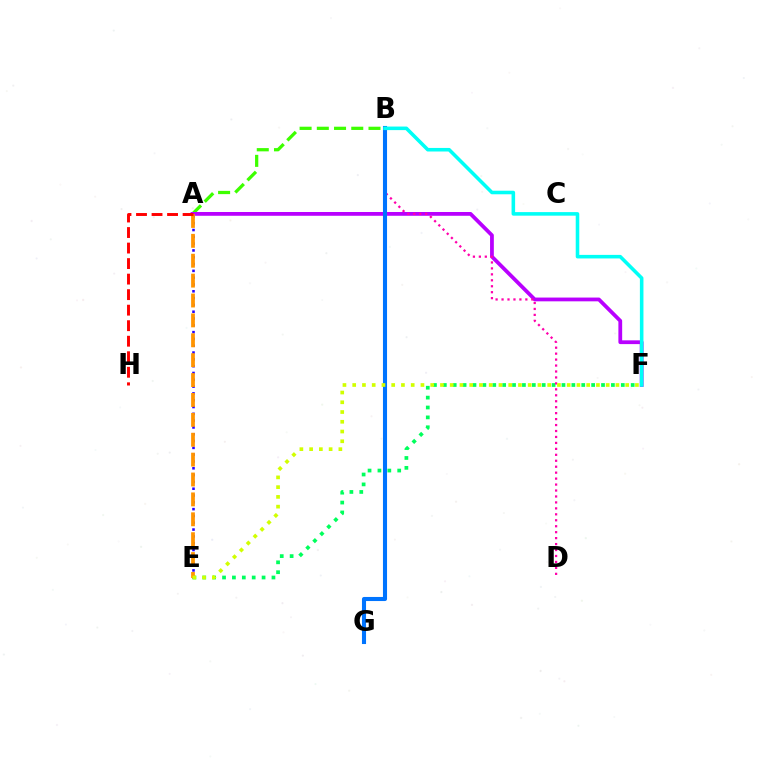{('A', 'B'): [{'color': '#3dff00', 'line_style': 'dashed', 'thickness': 2.34}], ('E', 'F'): [{'color': '#00ff5c', 'line_style': 'dotted', 'thickness': 2.69}, {'color': '#d1ff00', 'line_style': 'dotted', 'thickness': 2.65}], ('A', 'E'): [{'color': '#2500ff', 'line_style': 'dotted', 'thickness': 1.85}, {'color': '#ff9400', 'line_style': 'dashed', 'thickness': 2.7}], ('A', 'F'): [{'color': '#b900ff', 'line_style': 'solid', 'thickness': 2.72}], ('B', 'D'): [{'color': '#ff00ac', 'line_style': 'dotted', 'thickness': 1.62}], ('B', 'G'): [{'color': '#0074ff', 'line_style': 'solid', 'thickness': 2.94}], ('B', 'F'): [{'color': '#00fff6', 'line_style': 'solid', 'thickness': 2.56}], ('A', 'H'): [{'color': '#ff0000', 'line_style': 'dashed', 'thickness': 2.11}]}